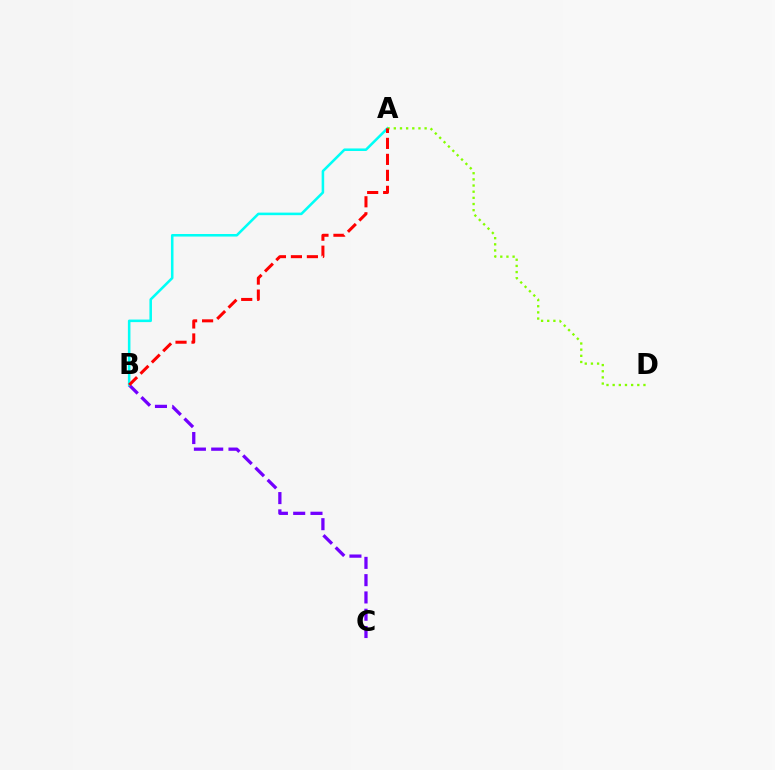{('B', 'C'): [{'color': '#7200ff', 'line_style': 'dashed', 'thickness': 2.35}], ('A', 'B'): [{'color': '#00fff6', 'line_style': 'solid', 'thickness': 1.84}, {'color': '#ff0000', 'line_style': 'dashed', 'thickness': 2.17}], ('A', 'D'): [{'color': '#84ff00', 'line_style': 'dotted', 'thickness': 1.67}]}